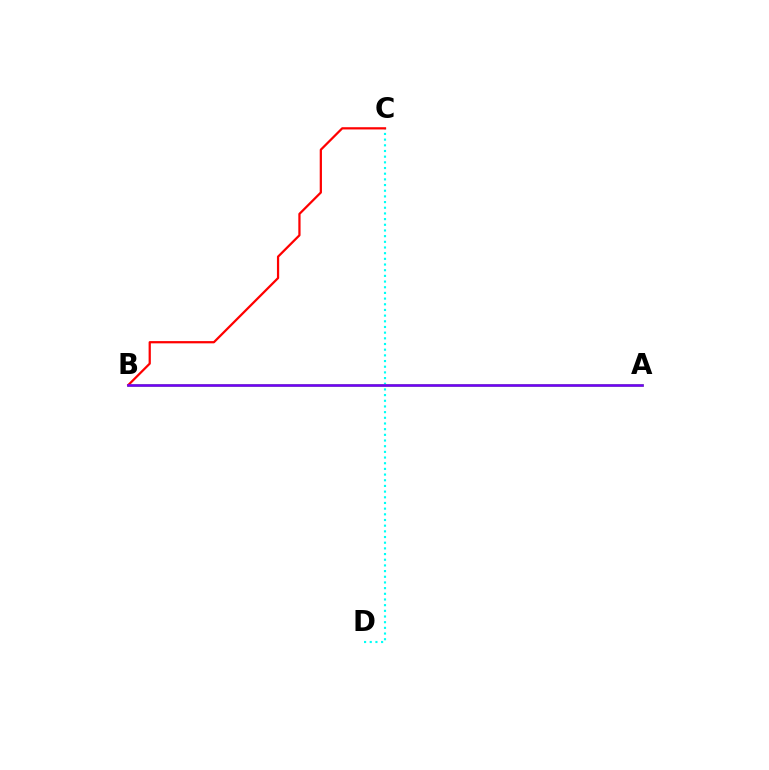{('C', 'D'): [{'color': '#00fff6', 'line_style': 'dotted', 'thickness': 1.54}], ('A', 'B'): [{'color': '#84ff00', 'line_style': 'solid', 'thickness': 1.93}, {'color': '#7200ff', 'line_style': 'solid', 'thickness': 1.87}], ('B', 'C'): [{'color': '#ff0000', 'line_style': 'solid', 'thickness': 1.61}]}